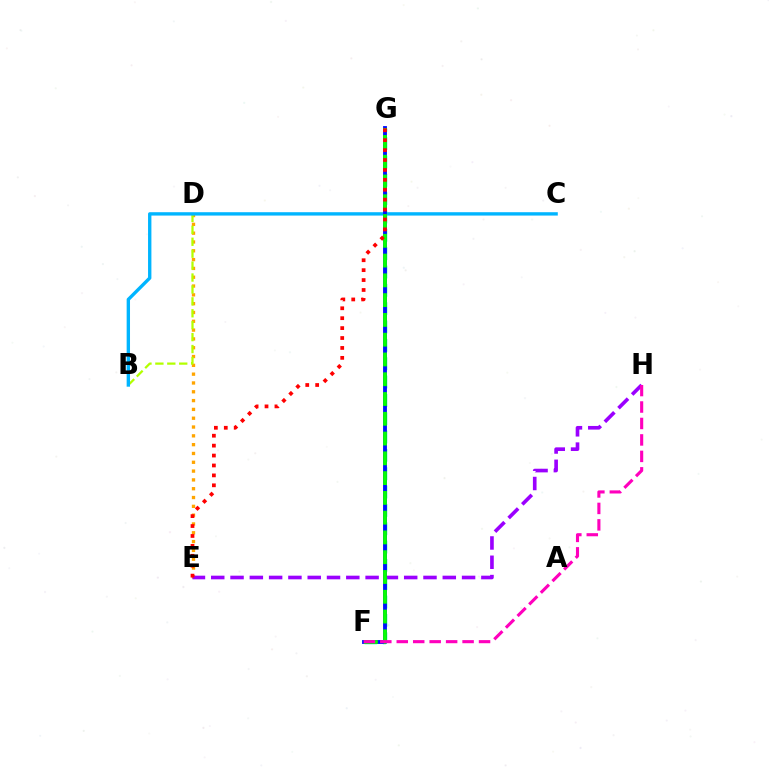{('D', 'E'): [{'color': '#ffa500', 'line_style': 'dotted', 'thickness': 2.39}], ('B', 'D'): [{'color': '#b3ff00', 'line_style': 'dashed', 'thickness': 1.62}], ('E', 'H'): [{'color': '#9b00ff', 'line_style': 'dashed', 'thickness': 2.62}], ('B', 'C'): [{'color': '#00b5ff', 'line_style': 'solid', 'thickness': 2.42}], ('F', 'G'): [{'color': '#00ff9d', 'line_style': 'dashed', 'thickness': 2.49}, {'color': '#0010ff', 'line_style': 'solid', 'thickness': 2.77}, {'color': '#08ff00', 'line_style': 'dashed', 'thickness': 2.69}], ('F', 'H'): [{'color': '#ff00bd', 'line_style': 'dashed', 'thickness': 2.24}], ('E', 'G'): [{'color': '#ff0000', 'line_style': 'dotted', 'thickness': 2.69}]}